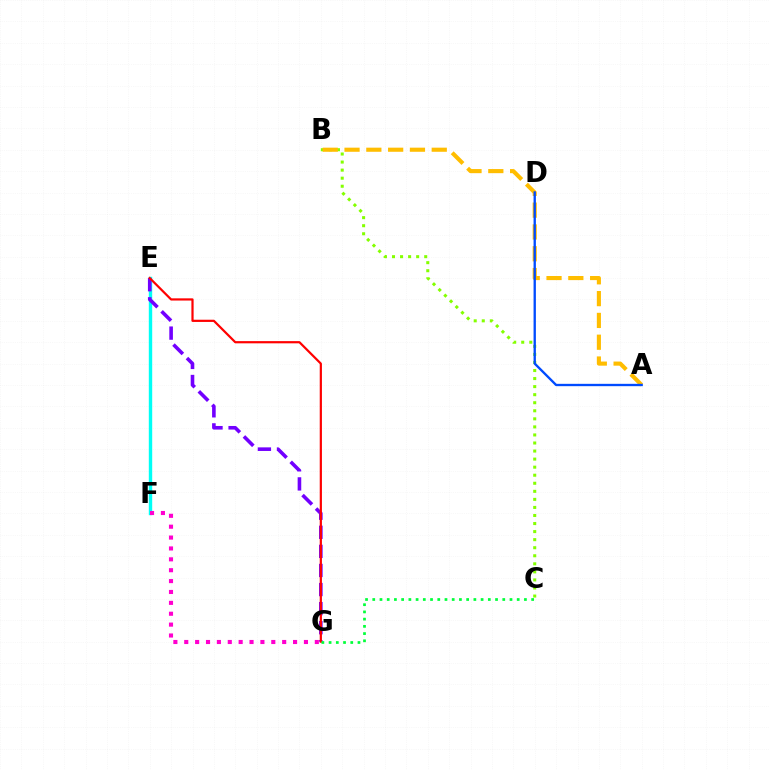{('E', 'F'): [{'color': '#00fff6', 'line_style': 'solid', 'thickness': 2.45}], ('E', 'G'): [{'color': '#7200ff', 'line_style': 'dashed', 'thickness': 2.59}, {'color': '#ff0000', 'line_style': 'solid', 'thickness': 1.59}], ('B', 'C'): [{'color': '#84ff00', 'line_style': 'dotted', 'thickness': 2.19}], ('A', 'B'): [{'color': '#ffbd00', 'line_style': 'dashed', 'thickness': 2.96}], ('C', 'G'): [{'color': '#00ff39', 'line_style': 'dotted', 'thickness': 1.96}], ('F', 'G'): [{'color': '#ff00cf', 'line_style': 'dotted', 'thickness': 2.96}], ('A', 'D'): [{'color': '#004bff', 'line_style': 'solid', 'thickness': 1.68}]}